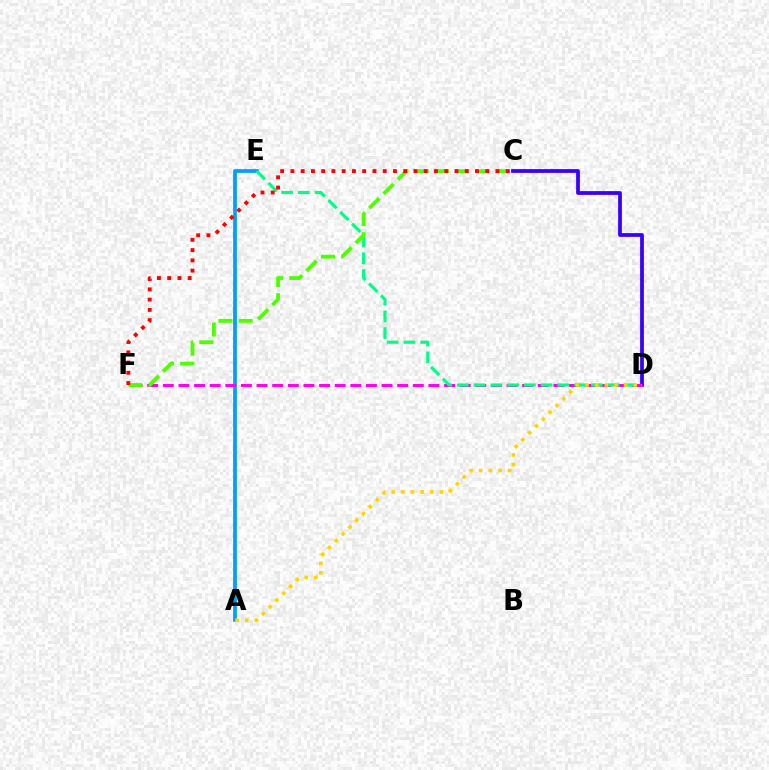{('A', 'E'): [{'color': '#009eff', 'line_style': 'solid', 'thickness': 2.69}], ('C', 'D'): [{'color': '#3700ff', 'line_style': 'solid', 'thickness': 2.71}], ('D', 'F'): [{'color': '#ff00ed', 'line_style': 'dashed', 'thickness': 2.12}], ('D', 'E'): [{'color': '#00ff86', 'line_style': 'dashed', 'thickness': 2.27}], ('A', 'D'): [{'color': '#ffd500', 'line_style': 'dotted', 'thickness': 2.62}], ('C', 'F'): [{'color': '#4fff00', 'line_style': 'dashed', 'thickness': 2.75}, {'color': '#ff0000', 'line_style': 'dotted', 'thickness': 2.79}]}